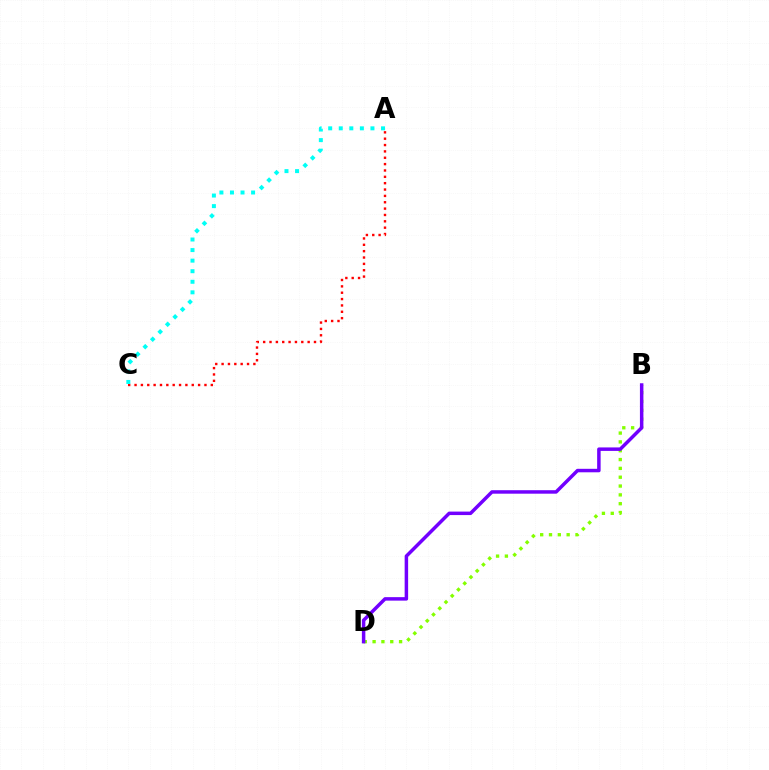{('A', 'C'): [{'color': '#ff0000', 'line_style': 'dotted', 'thickness': 1.73}, {'color': '#00fff6', 'line_style': 'dotted', 'thickness': 2.87}], ('B', 'D'): [{'color': '#84ff00', 'line_style': 'dotted', 'thickness': 2.4}, {'color': '#7200ff', 'line_style': 'solid', 'thickness': 2.51}]}